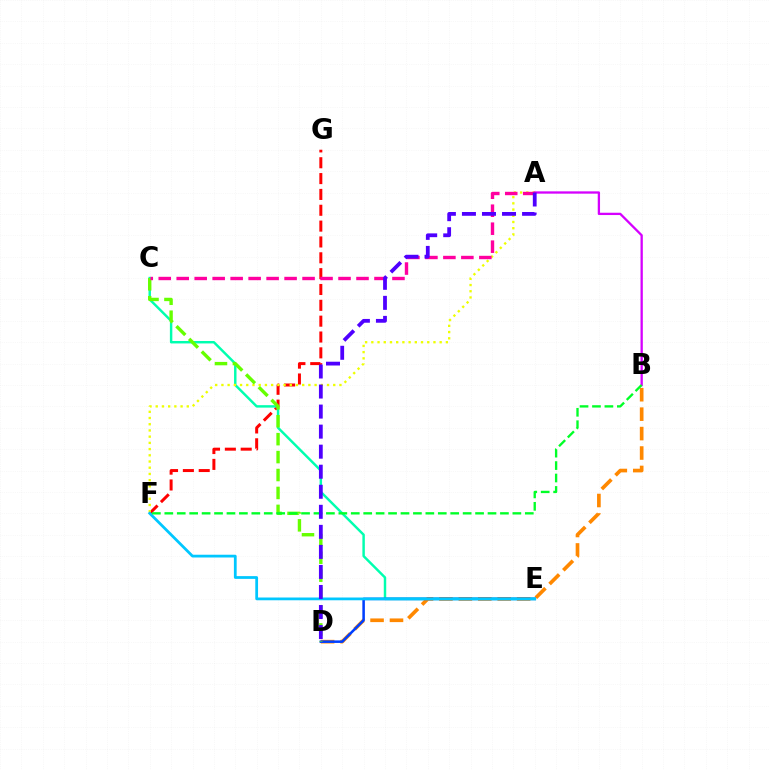{('F', 'G'): [{'color': '#ff0000', 'line_style': 'dashed', 'thickness': 2.15}], ('C', 'E'): [{'color': '#00ffaf', 'line_style': 'solid', 'thickness': 1.76}], ('B', 'D'): [{'color': '#ff8800', 'line_style': 'dashed', 'thickness': 2.64}], ('A', 'F'): [{'color': '#eeff00', 'line_style': 'dotted', 'thickness': 1.69}], ('A', 'B'): [{'color': '#d600ff', 'line_style': 'solid', 'thickness': 1.66}], ('D', 'E'): [{'color': '#003fff', 'line_style': 'solid', 'thickness': 1.82}], ('C', 'D'): [{'color': '#66ff00', 'line_style': 'dashed', 'thickness': 2.44}], ('E', 'F'): [{'color': '#00c7ff', 'line_style': 'solid', 'thickness': 1.99}], ('A', 'C'): [{'color': '#ff00a0', 'line_style': 'dashed', 'thickness': 2.44}], ('B', 'F'): [{'color': '#00ff27', 'line_style': 'dashed', 'thickness': 1.69}], ('A', 'D'): [{'color': '#4f00ff', 'line_style': 'dashed', 'thickness': 2.72}]}